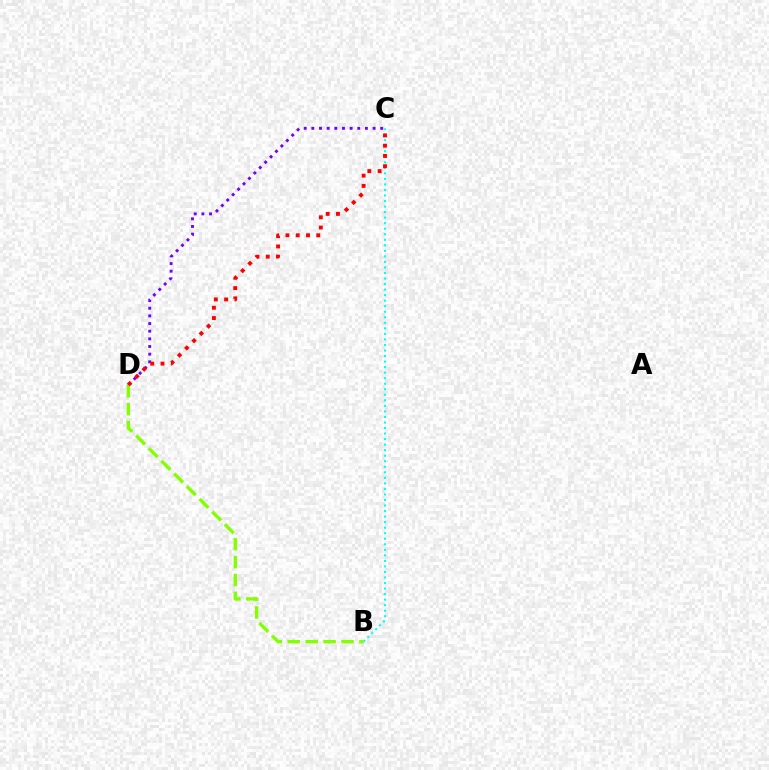{('B', 'C'): [{'color': '#00fff6', 'line_style': 'dotted', 'thickness': 1.5}], ('C', 'D'): [{'color': '#7200ff', 'line_style': 'dotted', 'thickness': 2.08}, {'color': '#ff0000', 'line_style': 'dotted', 'thickness': 2.79}], ('B', 'D'): [{'color': '#84ff00', 'line_style': 'dashed', 'thickness': 2.44}]}